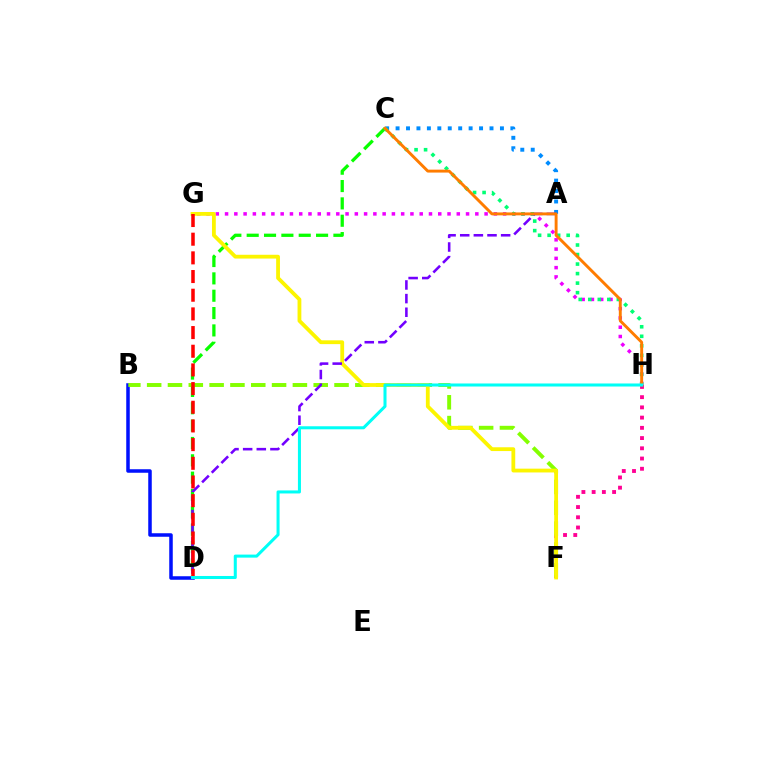{('F', 'H'): [{'color': '#ff0094', 'line_style': 'dotted', 'thickness': 2.78}], ('A', 'C'): [{'color': '#008cff', 'line_style': 'dotted', 'thickness': 2.84}], ('B', 'D'): [{'color': '#0010ff', 'line_style': 'solid', 'thickness': 2.53}], ('C', 'D'): [{'color': '#08ff00', 'line_style': 'dashed', 'thickness': 2.36}], ('B', 'F'): [{'color': '#84ff00', 'line_style': 'dashed', 'thickness': 2.83}], ('G', 'H'): [{'color': '#ee00ff', 'line_style': 'dotted', 'thickness': 2.52}], ('C', 'H'): [{'color': '#00ff74', 'line_style': 'dotted', 'thickness': 2.59}, {'color': '#ff7c00', 'line_style': 'solid', 'thickness': 2.1}], ('F', 'G'): [{'color': '#fcf500', 'line_style': 'solid', 'thickness': 2.73}], ('A', 'D'): [{'color': '#7200ff', 'line_style': 'dashed', 'thickness': 1.85}], ('D', 'G'): [{'color': '#ff0000', 'line_style': 'dashed', 'thickness': 2.54}], ('D', 'H'): [{'color': '#00fff6', 'line_style': 'solid', 'thickness': 2.19}]}